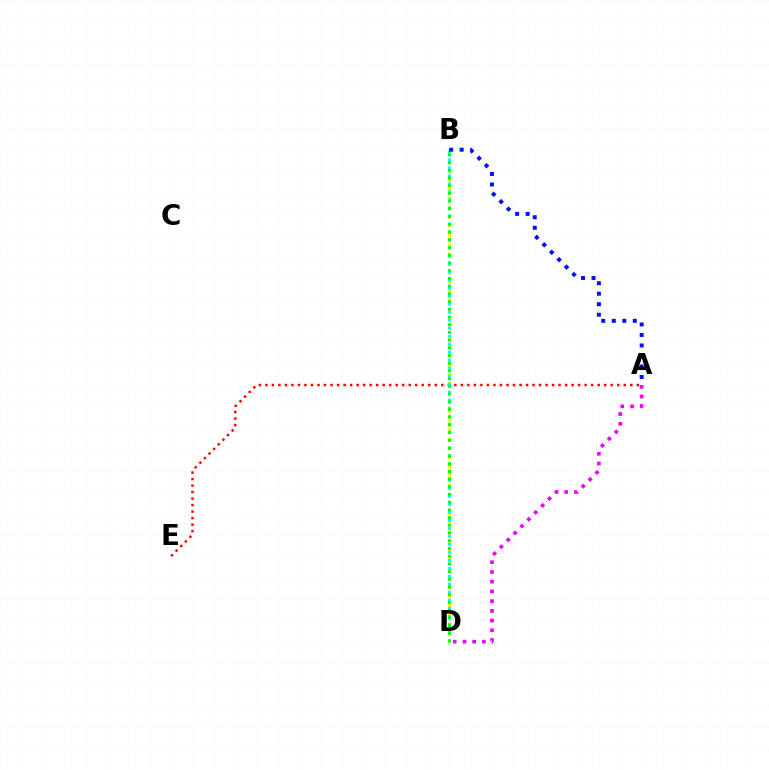{('A', 'E'): [{'color': '#ff0000', 'line_style': 'dotted', 'thickness': 1.77}], ('B', 'D'): [{'color': '#fcf500', 'line_style': 'dotted', 'thickness': 2.52}, {'color': '#00fff6', 'line_style': 'dotted', 'thickness': 2.18}, {'color': '#08ff00', 'line_style': 'dotted', 'thickness': 2.1}], ('A', 'D'): [{'color': '#ee00ff', 'line_style': 'dotted', 'thickness': 2.64}], ('A', 'B'): [{'color': '#0010ff', 'line_style': 'dotted', 'thickness': 2.85}]}